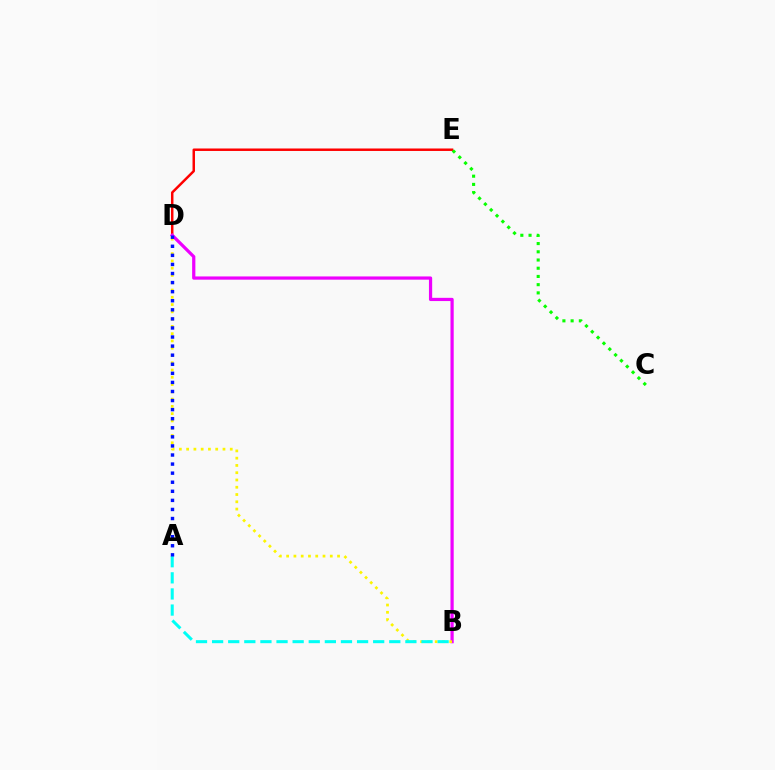{('D', 'E'): [{'color': '#ff0000', 'line_style': 'solid', 'thickness': 1.78}], ('C', 'E'): [{'color': '#08ff00', 'line_style': 'dotted', 'thickness': 2.23}], ('B', 'D'): [{'color': '#ee00ff', 'line_style': 'solid', 'thickness': 2.32}, {'color': '#fcf500', 'line_style': 'dotted', 'thickness': 1.98}], ('A', 'B'): [{'color': '#00fff6', 'line_style': 'dashed', 'thickness': 2.19}], ('A', 'D'): [{'color': '#0010ff', 'line_style': 'dotted', 'thickness': 2.47}]}